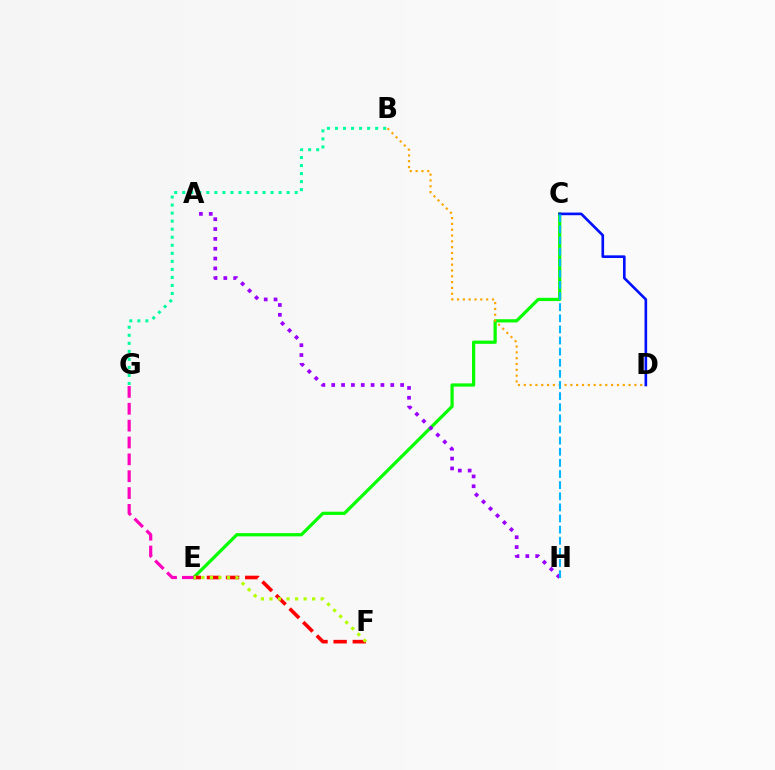{('B', 'G'): [{'color': '#00ff9d', 'line_style': 'dotted', 'thickness': 2.18}], ('C', 'E'): [{'color': '#08ff00', 'line_style': 'solid', 'thickness': 2.33}], ('E', 'G'): [{'color': '#ff00bd', 'line_style': 'dashed', 'thickness': 2.29}], ('E', 'F'): [{'color': '#ff0000', 'line_style': 'dashed', 'thickness': 2.6}, {'color': '#b3ff00', 'line_style': 'dotted', 'thickness': 2.32}], ('C', 'D'): [{'color': '#0010ff', 'line_style': 'solid', 'thickness': 1.9}], ('B', 'D'): [{'color': '#ffa500', 'line_style': 'dotted', 'thickness': 1.58}], ('A', 'H'): [{'color': '#9b00ff', 'line_style': 'dotted', 'thickness': 2.67}], ('C', 'H'): [{'color': '#00b5ff', 'line_style': 'dashed', 'thickness': 1.51}]}